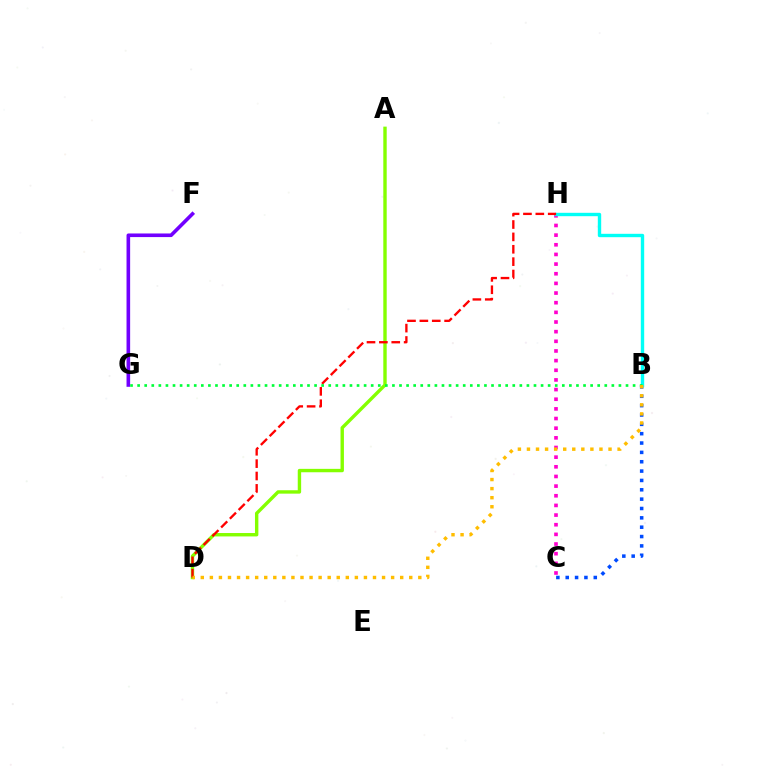{('C', 'H'): [{'color': '#ff00cf', 'line_style': 'dotted', 'thickness': 2.62}], ('B', 'C'): [{'color': '#004bff', 'line_style': 'dotted', 'thickness': 2.54}], ('B', 'H'): [{'color': '#00fff6', 'line_style': 'solid', 'thickness': 2.44}], ('A', 'D'): [{'color': '#84ff00', 'line_style': 'solid', 'thickness': 2.45}], ('F', 'G'): [{'color': '#7200ff', 'line_style': 'solid', 'thickness': 2.6}], ('D', 'H'): [{'color': '#ff0000', 'line_style': 'dashed', 'thickness': 1.68}], ('B', 'G'): [{'color': '#00ff39', 'line_style': 'dotted', 'thickness': 1.92}], ('B', 'D'): [{'color': '#ffbd00', 'line_style': 'dotted', 'thickness': 2.46}]}